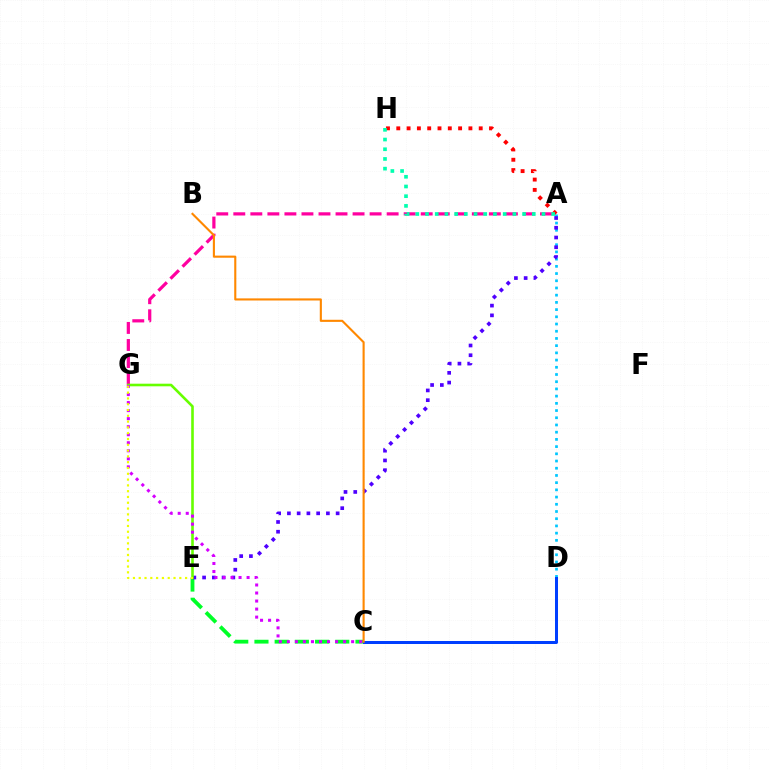{('C', 'E'): [{'color': '#00ff27', 'line_style': 'dashed', 'thickness': 2.74}], ('A', 'D'): [{'color': '#00c7ff', 'line_style': 'dotted', 'thickness': 1.96}], ('A', 'E'): [{'color': '#4f00ff', 'line_style': 'dotted', 'thickness': 2.65}], ('A', 'G'): [{'color': '#ff00a0', 'line_style': 'dashed', 'thickness': 2.31}], ('E', 'G'): [{'color': '#66ff00', 'line_style': 'solid', 'thickness': 1.88}, {'color': '#eeff00', 'line_style': 'dotted', 'thickness': 1.58}], ('C', 'D'): [{'color': '#003fff', 'line_style': 'solid', 'thickness': 2.17}], ('B', 'C'): [{'color': '#ff8800', 'line_style': 'solid', 'thickness': 1.52}], ('C', 'G'): [{'color': '#d600ff', 'line_style': 'dotted', 'thickness': 2.18}], ('A', 'H'): [{'color': '#ff0000', 'line_style': 'dotted', 'thickness': 2.8}, {'color': '#00ffaf', 'line_style': 'dotted', 'thickness': 2.64}]}